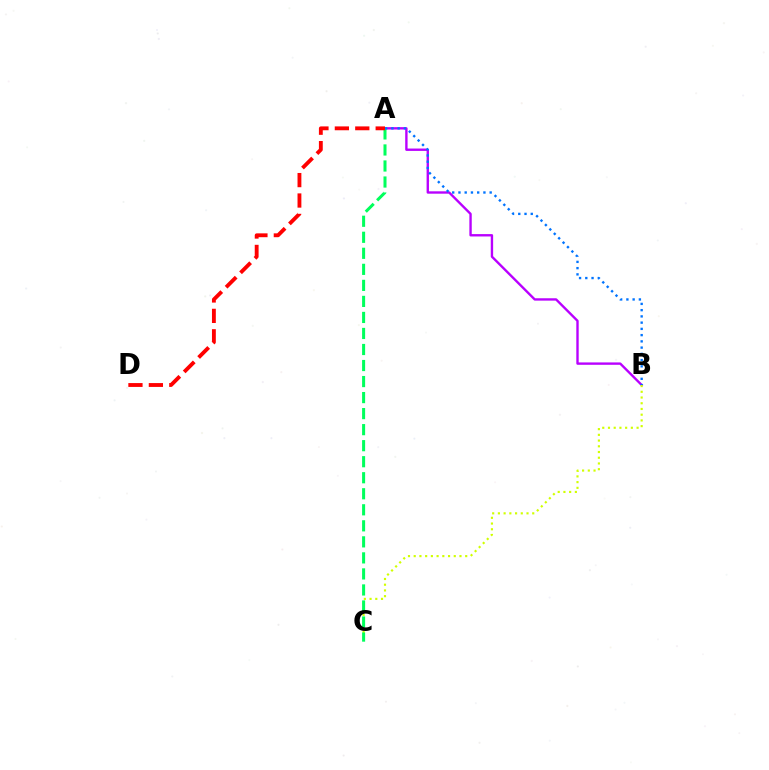{('A', 'B'): [{'color': '#b900ff', 'line_style': 'solid', 'thickness': 1.71}, {'color': '#0074ff', 'line_style': 'dotted', 'thickness': 1.7}], ('B', 'C'): [{'color': '#d1ff00', 'line_style': 'dotted', 'thickness': 1.55}], ('A', 'C'): [{'color': '#00ff5c', 'line_style': 'dashed', 'thickness': 2.18}], ('A', 'D'): [{'color': '#ff0000', 'line_style': 'dashed', 'thickness': 2.77}]}